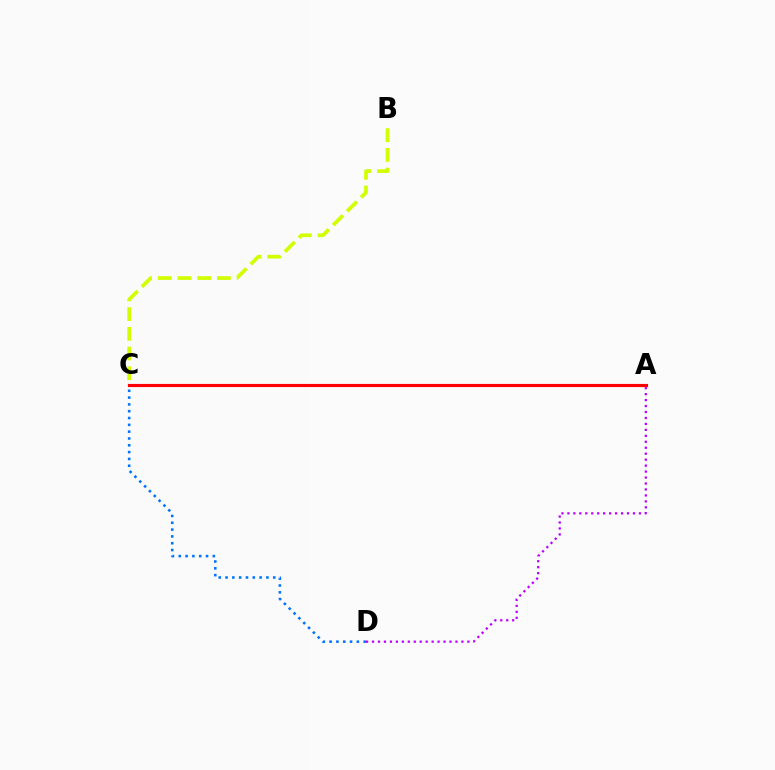{('C', 'D'): [{'color': '#0074ff', 'line_style': 'dotted', 'thickness': 1.85}], ('A', 'D'): [{'color': '#b900ff', 'line_style': 'dotted', 'thickness': 1.62}], ('A', 'C'): [{'color': '#00ff5c', 'line_style': 'solid', 'thickness': 2.15}, {'color': '#ff0000', 'line_style': 'solid', 'thickness': 2.27}], ('B', 'C'): [{'color': '#d1ff00', 'line_style': 'dashed', 'thickness': 2.68}]}